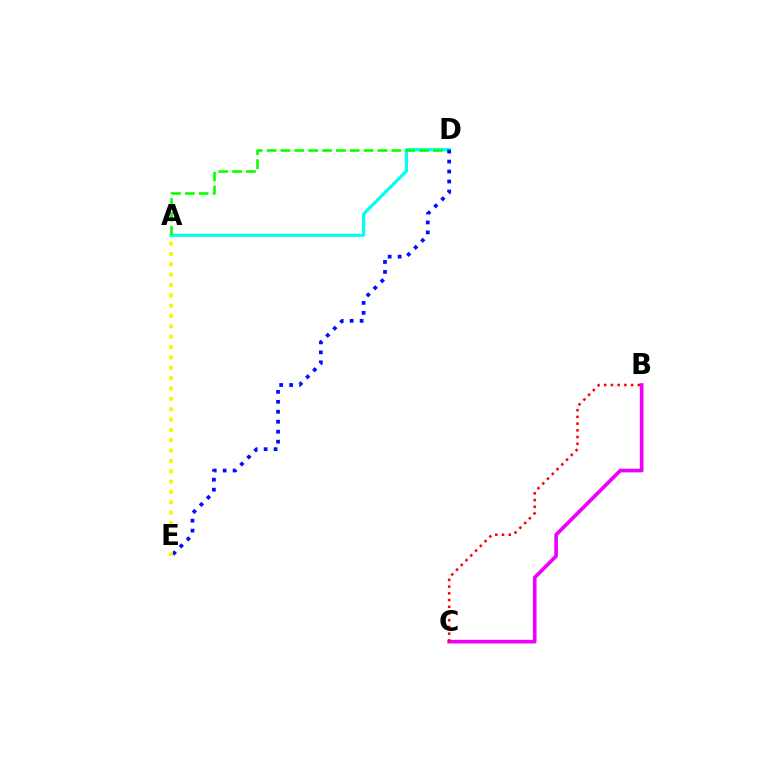{('A', 'D'): [{'color': '#00fff6', 'line_style': 'solid', 'thickness': 2.3}, {'color': '#08ff00', 'line_style': 'dashed', 'thickness': 1.88}], ('B', 'C'): [{'color': '#ee00ff', 'line_style': 'solid', 'thickness': 2.63}, {'color': '#ff0000', 'line_style': 'dotted', 'thickness': 1.83}], ('D', 'E'): [{'color': '#0010ff', 'line_style': 'dotted', 'thickness': 2.71}], ('A', 'E'): [{'color': '#fcf500', 'line_style': 'dotted', 'thickness': 2.81}]}